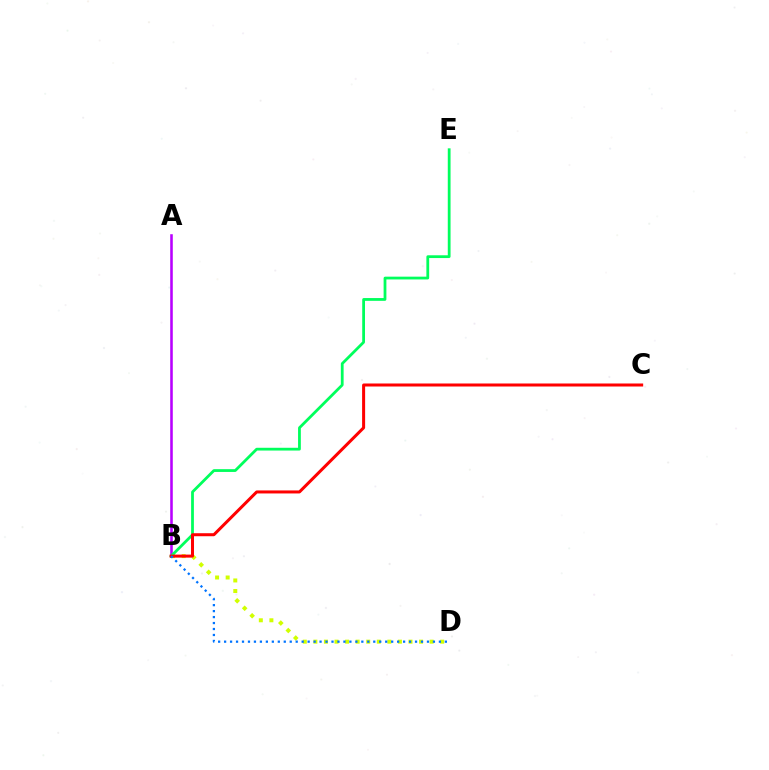{('A', 'B'): [{'color': '#b900ff', 'line_style': 'solid', 'thickness': 1.85}], ('B', 'D'): [{'color': '#d1ff00', 'line_style': 'dotted', 'thickness': 2.87}, {'color': '#0074ff', 'line_style': 'dotted', 'thickness': 1.62}], ('B', 'E'): [{'color': '#00ff5c', 'line_style': 'solid', 'thickness': 2.0}], ('B', 'C'): [{'color': '#ff0000', 'line_style': 'solid', 'thickness': 2.17}]}